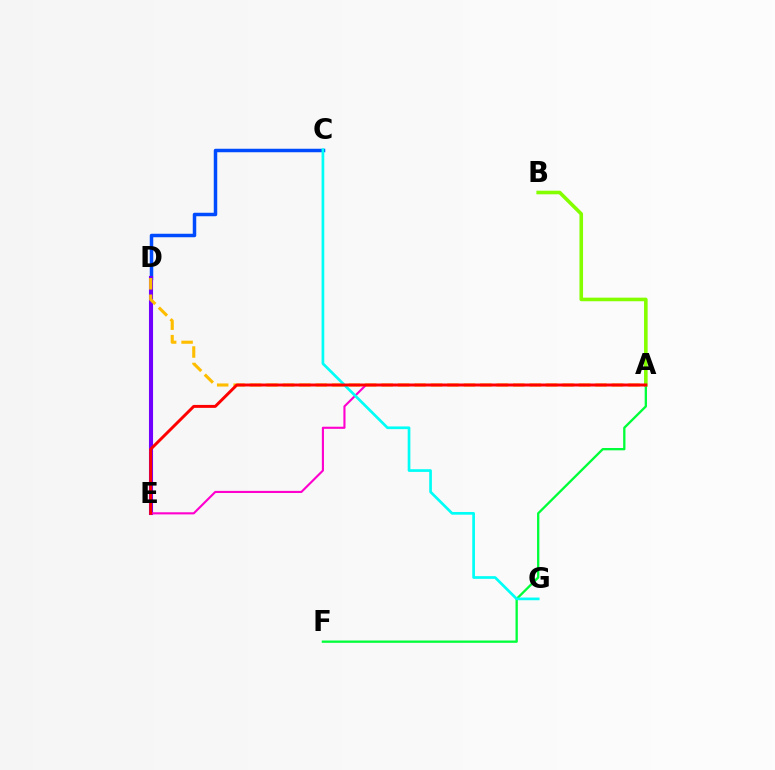{('C', 'D'): [{'color': '#004bff', 'line_style': 'solid', 'thickness': 2.52}], ('D', 'E'): [{'color': '#7200ff', 'line_style': 'solid', 'thickness': 2.94}], ('A', 'B'): [{'color': '#84ff00', 'line_style': 'solid', 'thickness': 2.59}], ('A', 'F'): [{'color': '#00ff39', 'line_style': 'solid', 'thickness': 1.66}], ('A', 'D'): [{'color': '#ffbd00', 'line_style': 'dashed', 'thickness': 2.23}], ('A', 'E'): [{'color': '#ff00cf', 'line_style': 'solid', 'thickness': 1.53}, {'color': '#ff0000', 'line_style': 'solid', 'thickness': 2.13}], ('C', 'G'): [{'color': '#00fff6', 'line_style': 'solid', 'thickness': 1.94}]}